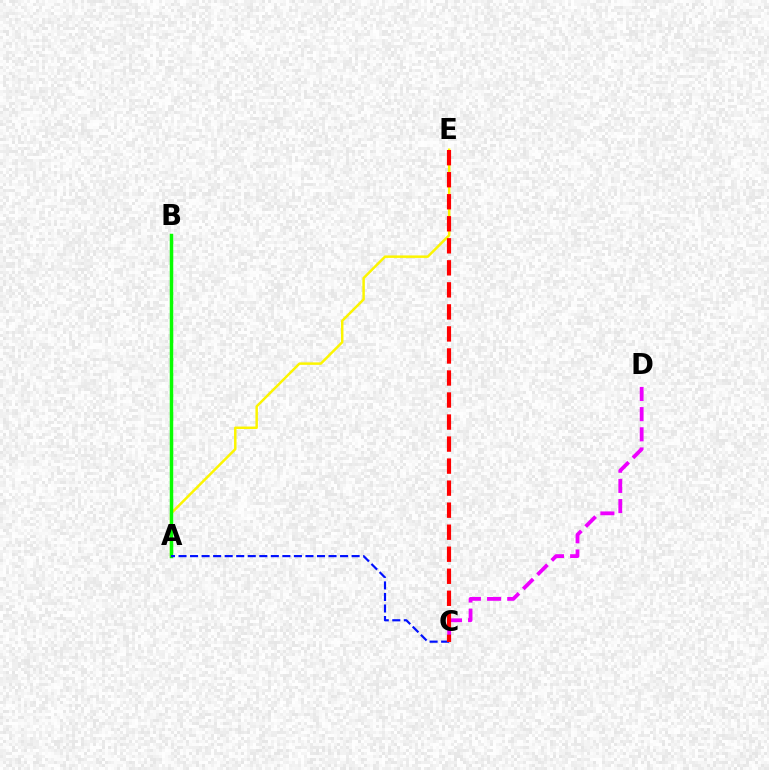{('A', 'E'): [{'color': '#fcf500', 'line_style': 'solid', 'thickness': 1.78}], ('A', 'B'): [{'color': '#00fff6', 'line_style': 'dashed', 'thickness': 1.82}, {'color': '#08ff00', 'line_style': 'solid', 'thickness': 2.51}], ('C', 'D'): [{'color': '#ee00ff', 'line_style': 'dashed', 'thickness': 2.74}], ('A', 'C'): [{'color': '#0010ff', 'line_style': 'dashed', 'thickness': 1.57}], ('C', 'E'): [{'color': '#ff0000', 'line_style': 'dashed', 'thickness': 2.99}]}